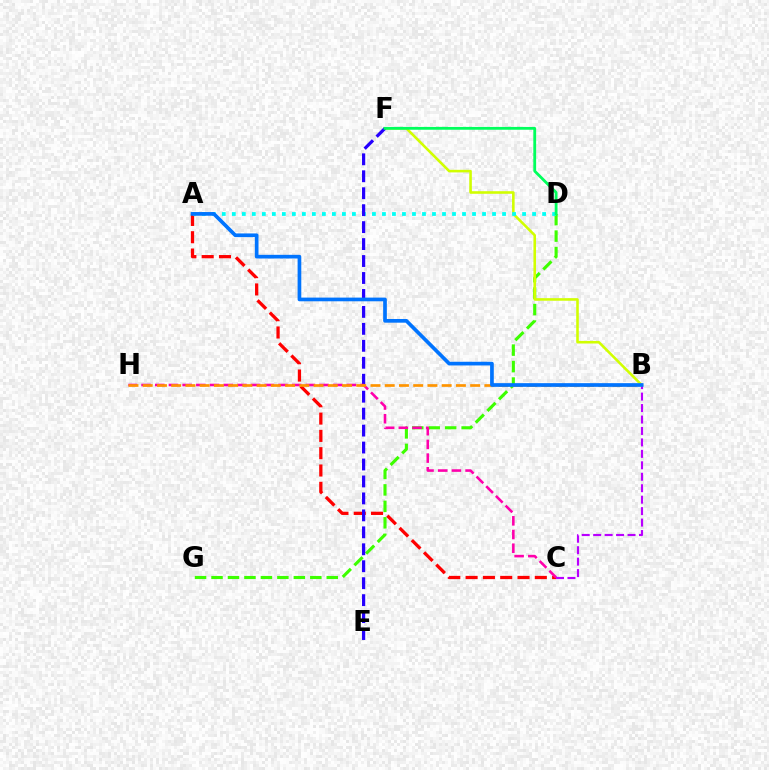{('A', 'C'): [{'color': '#ff0000', 'line_style': 'dashed', 'thickness': 2.35}], ('D', 'G'): [{'color': '#3dff00', 'line_style': 'dashed', 'thickness': 2.24}], ('B', 'F'): [{'color': '#d1ff00', 'line_style': 'solid', 'thickness': 1.86}], ('A', 'D'): [{'color': '#00fff6', 'line_style': 'dotted', 'thickness': 2.72}], ('E', 'F'): [{'color': '#2500ff', 'line_style': 'dashed', 'thickness': 2.3}], ('C', 'H'): [{'color': '#ff00ac', 'line_style': 'dashed', 'thickness': 1.86}], ('B', 'C'): [{'color': '#b900ff', 'line_style': 'dashed', 'thickness': 1.56}], ('B', 'H'): [{'color': '#ff9400', 'line_style': 'dashed', 'thickness': 1.93}], ('A', 'B'): [{'color': '#0074ff', 'line_style': 'solid', 'thickness': 2.65}], ('D', 'F'): [{'color': '#00ff5c', 'line_style': 'solid', 'thickness': 2.03}]}